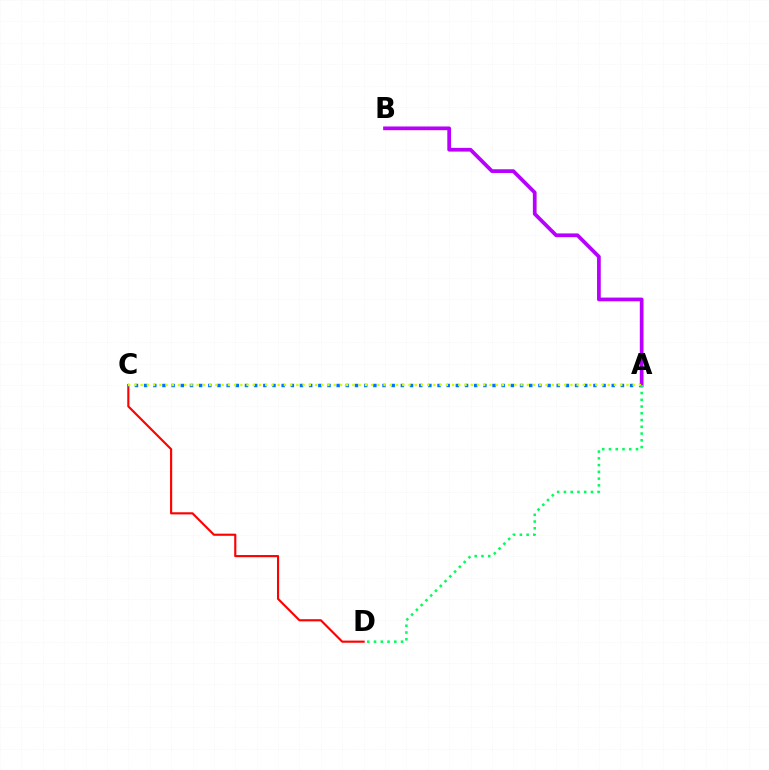{('C', 'D'): [{'color': '#ff0000', 'line_style': 'solid', 'thickness': 1.54}], ('A', 'C'): [{'color': '#0074ff', 'line_style': 'dotted', 'thickness': 2.49}, {'color': '#d1ff00', 'line_style': 'dotted', 'thickness': 1.69}], ('A', 'B'): [{'color': '#b900ff', 'line_style': 'solid', 'thickness': 2.68}], ('A', 'D'): [{'color': '#00ff5c', 'line_style': 'dotted', 'thickness': 1.84}]}